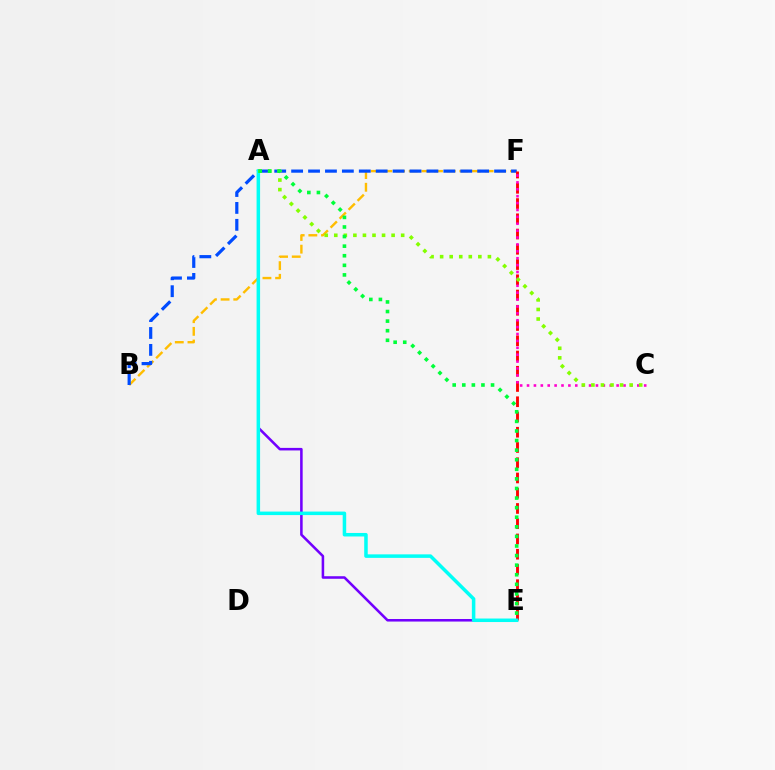{('B', 'F'): [{'color': '#ffbd00', 'line_style': 'dashed', 'thickness': 1.72}, {'color': '#004bff', 'line_style': 'dashed', 'thickness': 2.3}], ('A', 'E'): [{'color': '#7200ff', 'line_style': 'solid', 'thickness': 1.84}, {'color': '#00fff6', 'line_style': 'solid', 'thickness': 2.53}, {'color': '#00ff39', 'line_style': 'dotted', 'thickness': 2.6}], ('E', 'F'): [{'color': '#ff0000', 'line_style': 'dashed', 'thickness': 2.07}], ('C', 'F'): [{'color': '#ff00cf', 'line_style': 'dotted', 'thickness': 1.87}], ('A', 'C'): [{'color': '#84ff00', 'line_style': 'dotted', 'thickness': 2.6}]}